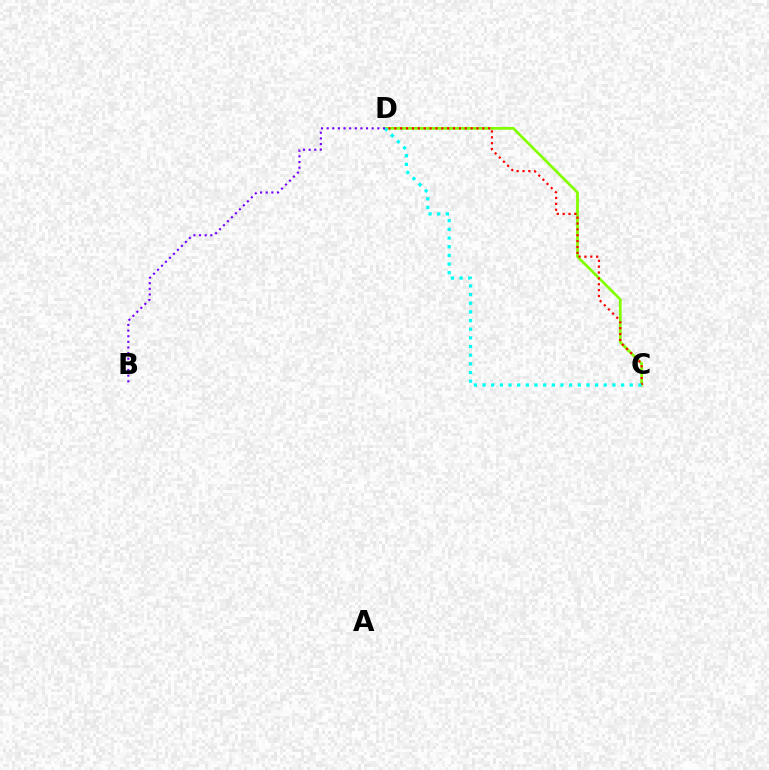{('C', 'D'): [{'color': '#84ff00', 'line_style': 'solid', 'thickness': 2.0}, {'color': '#ff0000', 'line_style': 'dotted', 'thickness': 1.59}, {'color': '#00fff6', 'line_style': 'dotted', 'thickness': 2.35}], ('B', 'D'): [{'color': '#7200ff', 'line_style': 'dotted', 'thickness': 1.53}]}